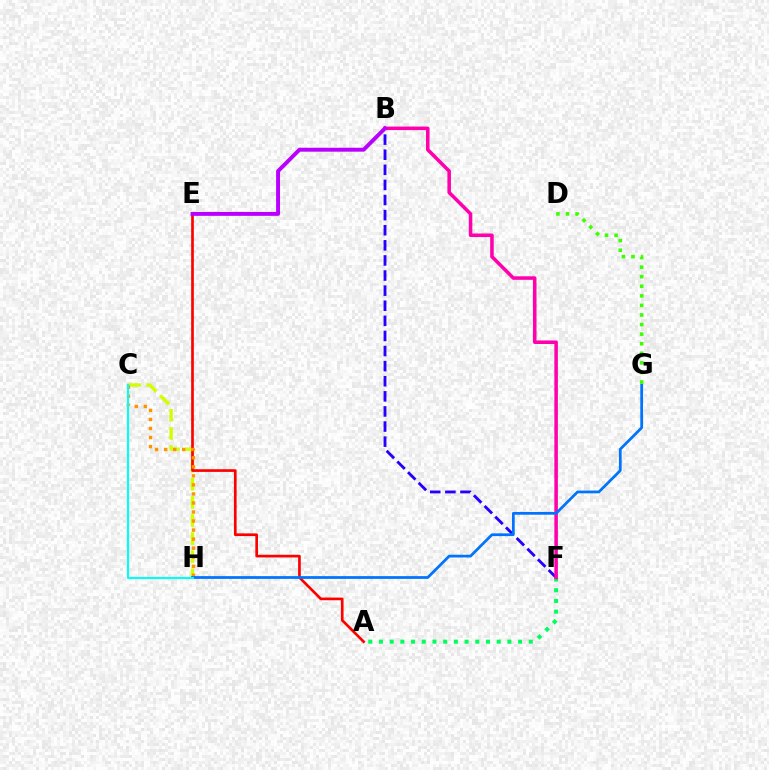{('C', 'H'): [{'color': '#d1ff00', 'line_style': 'dashed', 'thickness': 2.46}, {'color': '#ff9400', 'line_style': 'dotted', 'thickness': 2.46}, {'color': '#00fff6', 'line_style': 'solid', 'thickness': 1.51}], ('A', 'E'): [{'color': '#ff0000', 'line_style': 'solid', 'thickness': 1.93}], ('B', 'F'): [{'color': '#2500ff', 'line_style': 'dashed', 'thickness': 2.05}, {'color': '#ff00ac', 'line_style': 'solid', 'thickness': 2.55}], ('A', 'F'): [{'color': '#00ff5c', 'line_style': 'dotted', 'thickness': 2.91}], ('G', 'H'): [{'color': '#0074ff', 'line_style': 'solid', 'thickness': 1.98}], ('D', 'G'): [{'color': '#3dff00', 'line_style': 'dotted', 'thickness': 2.6}], ('B', 'E'): [{'color': '#b900ff', 'line_style': 'solid', 'thickness': 2.83}]}